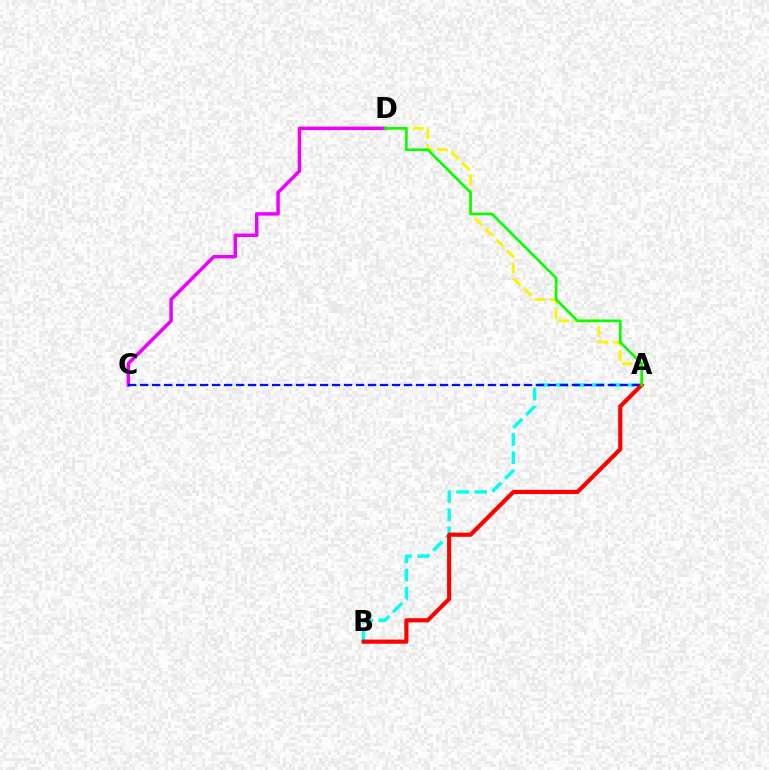{('A', 'D'): [{'color': '#fcf500', 'line_style': 'dashed', 'thickness': 2.06}, {'color': '#08ff00', 'line_style': 'solid', 'thickness': 1.91}], ('C', 'D'): [{'color': '#ee00ff', 'line_style': 'solid', 'thickness': 2.51}], ('A', 'B'): [{'color': '#00fff6', 'line_style': 'dashed', 'thickness': 2.46}, {'color': '#ff0000', 'line_style': 'solid', 'thickness': 2.99}], ('A', 'C'): [{'color': '#0010ff', 'line_style': 'dashed', 'thickness': 1.63}]}